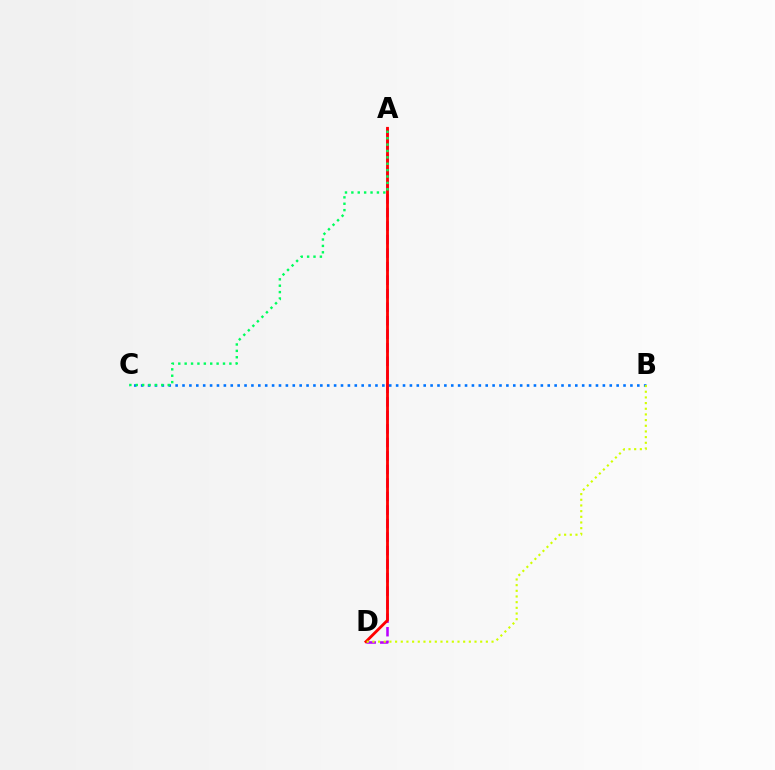{('A', 'D'): [{'color': '#b900ff', 'line_style': 'dashed', 'thickness': 1.84}, {'color': '#ff0000', 'line_style': 'solid', 'thickness': 2.04}], ('B', 'C'): [{'color': '#0074ff', 'line_style': 'dotted', 'thickness': 1.87}], ('A', 'C'): [{'color': '#00ff5c', 'line_style': 'dotted', 'thickness': 1.74}], ('B', 'D'): [{'color': '#d1ff00', 'line_style': 'dotted', 'thickness': 1.54}]}